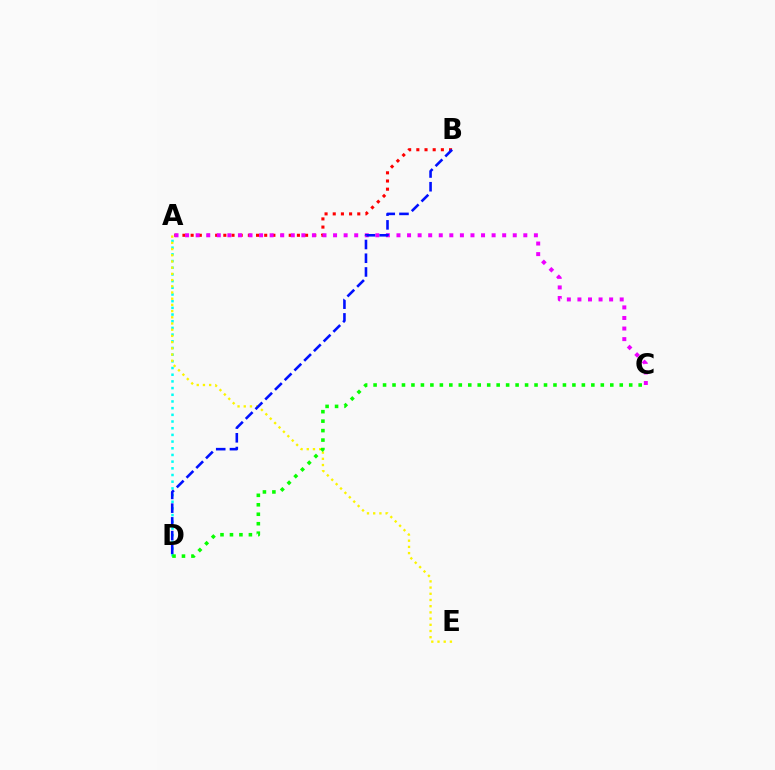{('A', 'D'): [{'color': '#00fff6', 'line_style': 'dotted', 'thickness': 1.82}], ('A', 'B'): [{'color': '#ff0000', 'line_style': 'dotted', 'thickness': 2.22}], ('A', 'C'): [{'color': '#ee00ff', 'line_style': 'dotted', 'thickness': 2.87}], ('A', 'E'): [{'color': '#fcf500', 'line_style': 'dotted', 'thickness': 1.69}], ('C', 'D'): [{'color': '#08ff00', 'line_style': 'dotted', 'thickness': 2.57}], ('B', 'D'): [{'color': '#0010ff', 'line_style': 'dashed', 'thickness': 1.86}]}